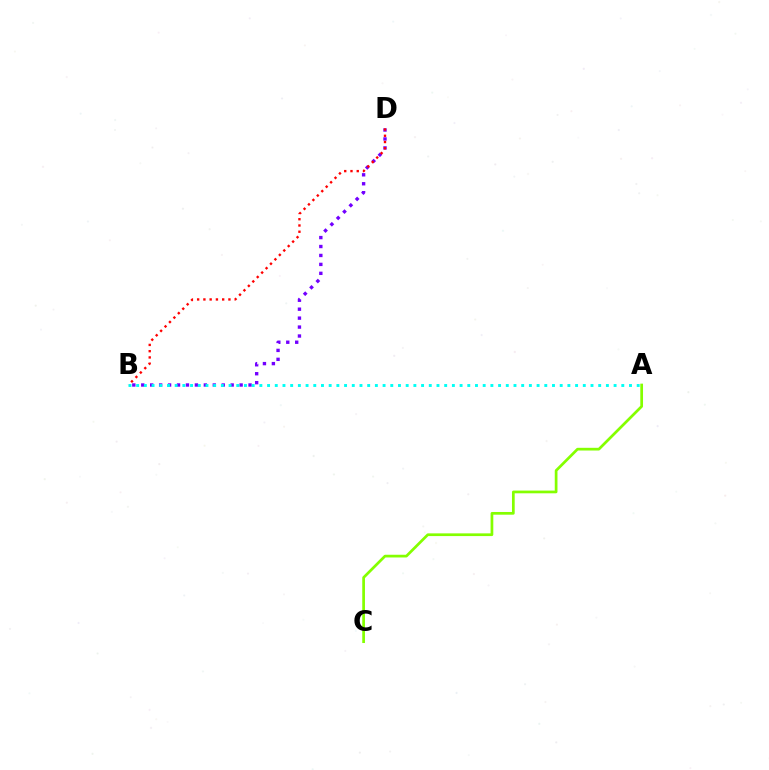{('B', 'D'): [{'color': '#7200ff', 'line_style': 'dotted', 'thickness': 2.43}, {'color': '#ff0000', 'line_style': 'dotted', 'thickness': 1.7}], ('A', 'B'): [{'color': '#00fff6', 'line_style': 'dotted', 'thickness': 2.09}], ('A', 'C'): [{'color': '#84ff00', 'line_style': 'solid', 'thickness': 1.95}]}